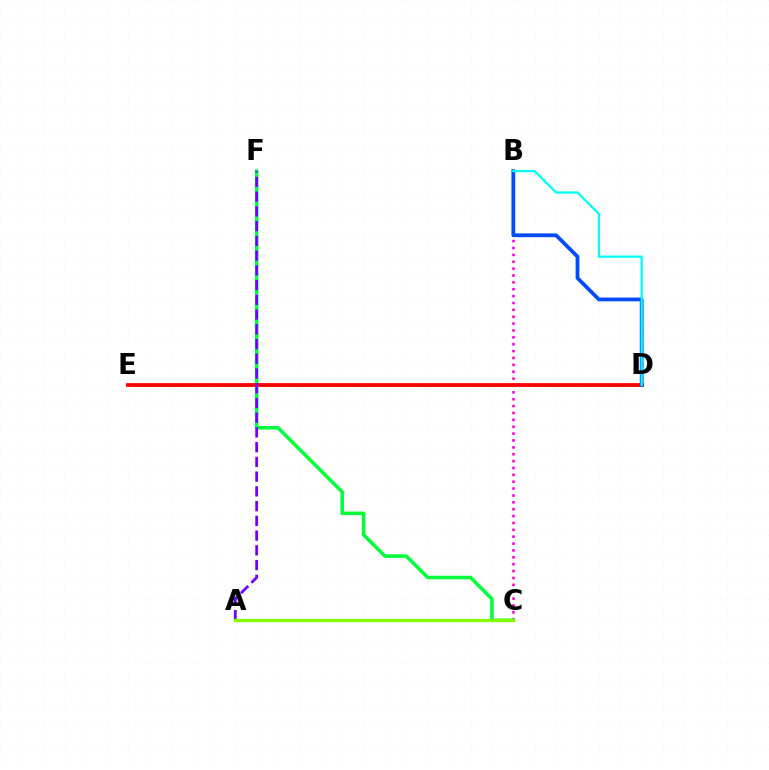{('D', 'E'): [{'color': '#ffbd00', 'line_style': 'dashed', 'thickness': 2.18}, {'color': '#ff0000', 'line_style': 'solid', 'thickness': 2.72}], ('B', 'C'): [{'color': '#ff00cf', 'line_style': 'dotted', 'thickness': 1.87}], ('C', 'F'): [{'color': '#00ff39', 'line_style': 'solid', 'thickness': 2.54}], ('A', 'F'): [{'color': '#7200ff', 'line_style': 'dashed', 'thickness': 2.0}], ('B', 'D'): [{'color': '#004bff', 'line_style': 'solid', 'thickness': 2.71}, {'color': '#00fff6', 'line_style': 'solid', 'thickness': 1.63}], ('A', 'C'): [{'color': '#84ff00', 'line_style': 'solid', 'thickness': 2.37}]}